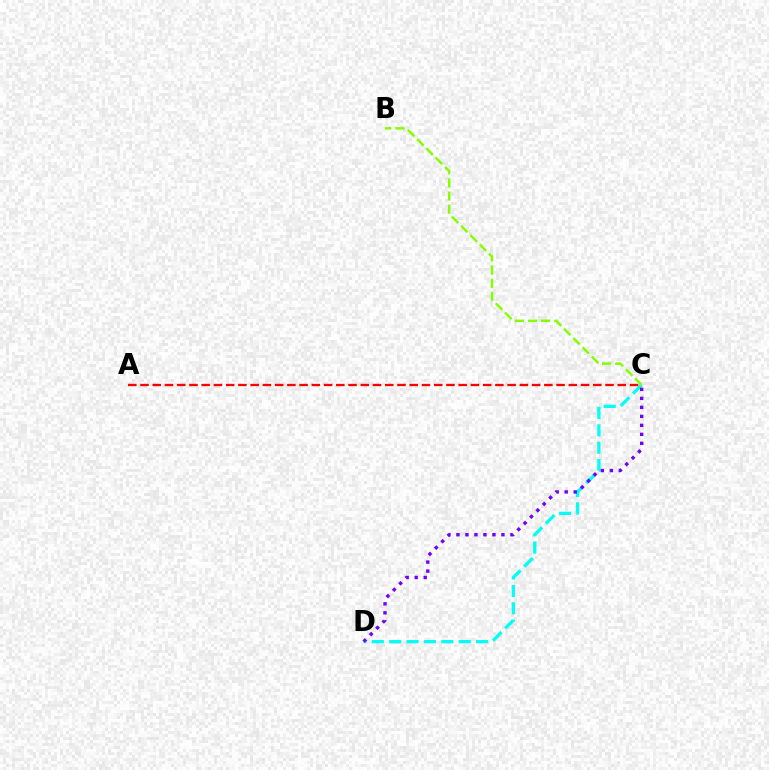{('C', 'D'): [{'color': '#00fff6', 'line_style': 'dashed', 'thickness': 2.36}, {'color': '#7200ff', 'line_style': 'dotted', 'thickness': 2.45}], ('A', 'C'): [{'color': '#ff0000', 'line_style': 'dashed', 'thickness': 1.66}], ('B', 'C'): [{'color': '#84ff00', 'line_style': 'dashed', 'thickness': 1.78}]}